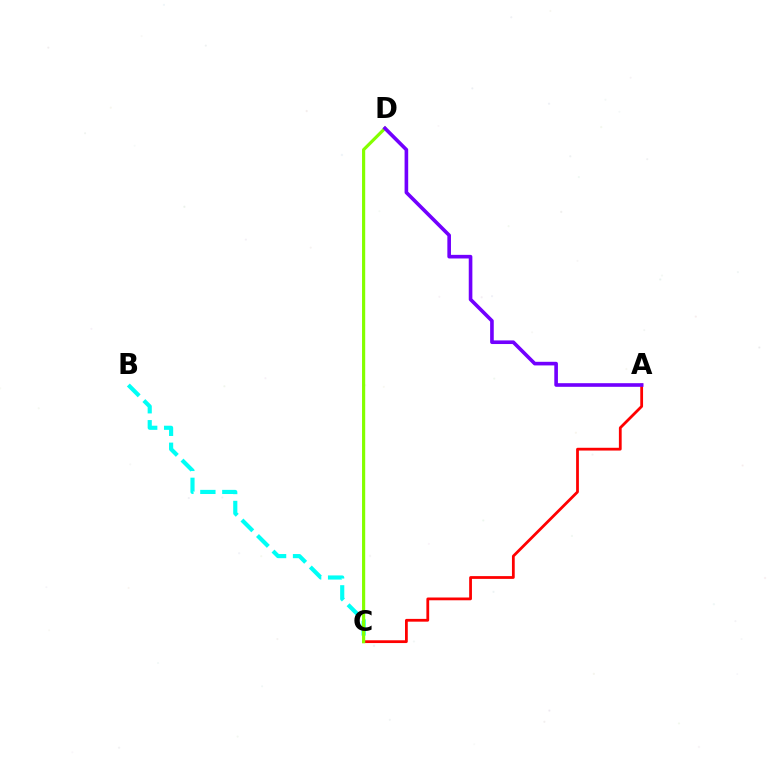{('B', 'C'): [{'color': '#00fff6', 'line_style': 'dashed', 'thickness': 2.98}], ('A', 'C'): [{'color': '#ff0000', 'line_style': 'solid', 'thickness': 2.0}], ('C', 'D'): [{'color': '#84ff00', 'line_style': 'solid', 'thickness': 2.28}], ('A', 'D'): [{'color': '#7200ff', 'line_style': 'solid', 'thickness': 2.61}]}